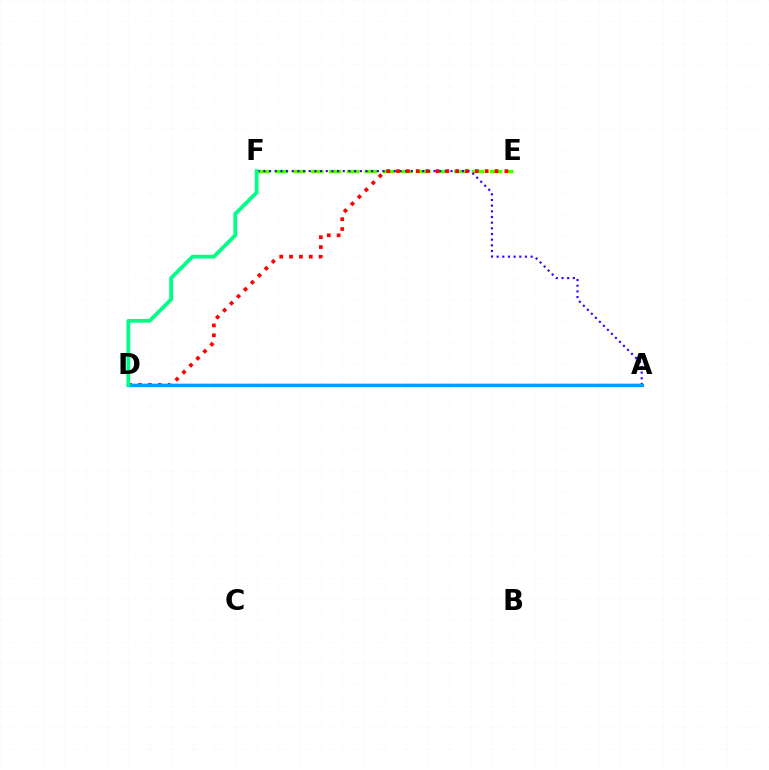{('E', 'F'): [{'color': '#4fff00', 'line_style': 'dashed', 'thickness': 2.43}], ('A', 'D'): [{'color': '#ff00ed', 'line_style': 'solid', 'thickness': 1.78}, {'color': '#ffd500', 'line_style': 'dashed', 'thickness': 2.36}, {'color': '#009eff', 'line_style': 'solid', 'thickness': 2.28}], ('A', 'F'): [{'color': '#3700ff', 'line_style': 'dotted', 'thickness': 1.54}], ('D', 'E'): [{'color': '#ff0000', 'line_style': 'dotted', 'thickness': 2.68}], ('D', 'F'): [{'color': '#00ff86', 'line_style': 'solid', 'thickness': 2.71}]}